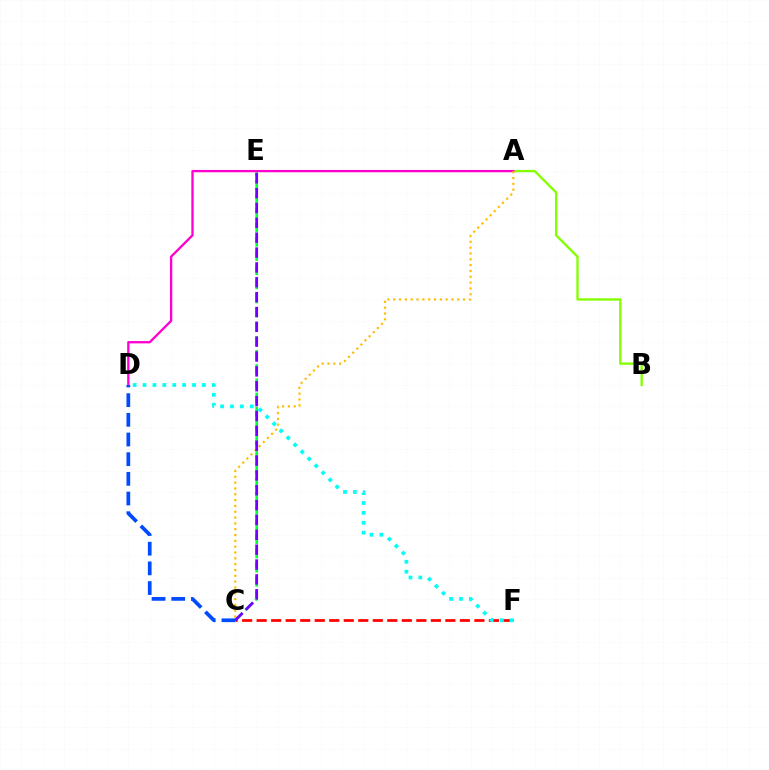{('C', 'E'): [{'color': '#00ff39', 'line_style': 'dashed', 'thickness': 1.92}, {'color': '#7200ff', 'line_style': 'dashed', 'thickness': 2.02}], ('C', 'F'): [{'color': '#ff0000', 'line_style': 'dashed', 'thickness': 1.97}], ('A', 'B'): [{'color': '#84ff00', 'line_style': 'solid', 'thickness': 1.68}], ('A', 'D'): [{'color': '#ff00cf', 'line_style': 'solid', 'thickness': 1.67}], ('A', 'C'): [{'color': '#ffbd00', 'line_style': 'dotted', 'thickness': 1.58}], ('D', 'F'): [{'color': '#00fff6', 'line_style': 'dotted', 'thickness': 2.69}], ('C', 'D'): [{'color': '#004bff', 'line_style': 'dashed', 'thickness': 2.67}]}